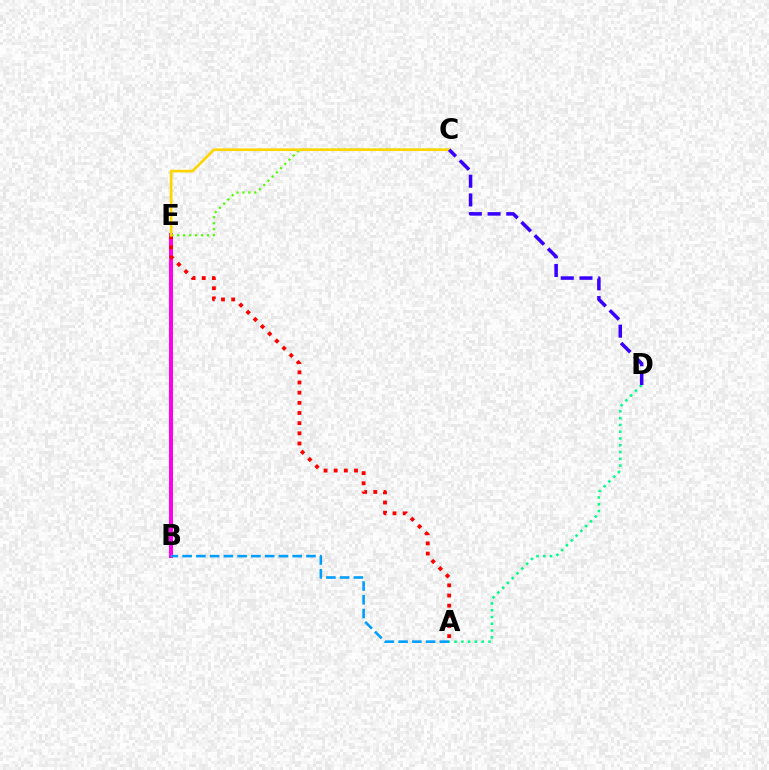{('B', 'E'): [{'color': '#ff00ed', 'line_style': 'solid', 'thickness': 2.88}], ('A', 'E'): [{'color': '#ff0000', 'line_style': 'dotted', 'thickness': 2.76}], ('C', 'E'): [{'color': '#4fff00', 'line_style': 'dotted', 'thickness': 1.62}, {'color': '#ffd500', 'line_style': 'solid', 'thickness': 1.92}], ('A', 'B'): [{'color': '#009eff', 'line_style': 'dashed', 'thickness': 1.87}], ('A', 'D'): [{'color': '#00ff86', 'line_style': 'dotted', 'thickness': 1.84}], ('C', 'D'): [{'color': '#3700ff', 'line_style': 'dashed', 'thickness': 2.54}]}